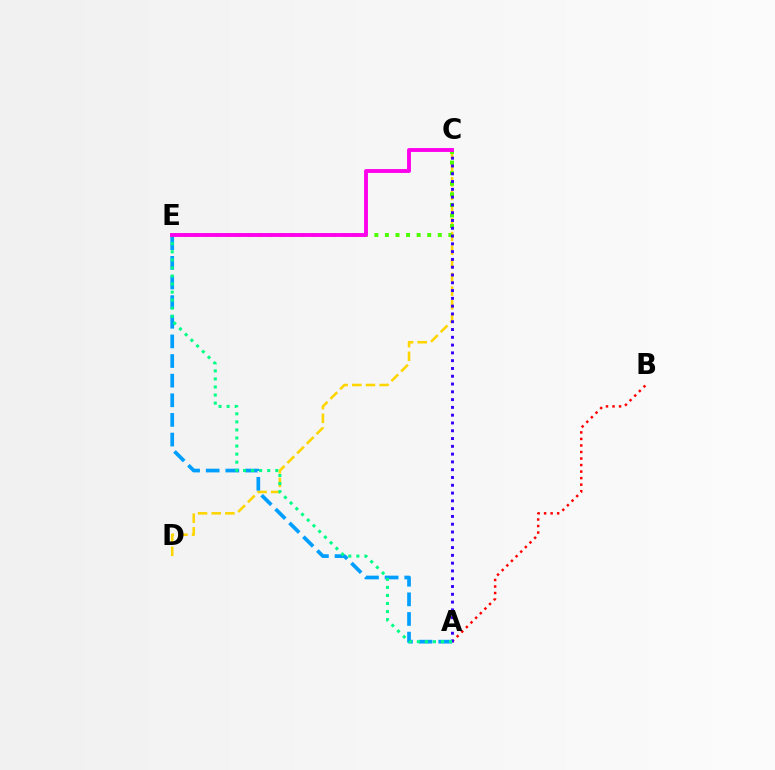{('C', 'D'): [{'color': '#ffd500', 'line_style': 'dashed', 'thickness': 1.86}], ('A', 'E'): [{'color': '#009eff', 'line_style': 'dashed', 'thickness': 2.67}, {'color': '#00ff86', 'line_style': 'dotted', 'thickness': 2.19}], ('C', 'E'): [{'color': '#4fff00', 'line_style': 'dotted', 'thickness': 2.87}, {'color': '#ff00ed', 'line_style': 'solid', 'thickness': 2.8}], ('A', 'B'): [{'color': '#ff0000', 'line_style': 'dotted', 'thickness': 1.77}], ('A', 'C'): [{'color': '#3700ff', 'line_style': 'dotted', 'thickness': 2.12}]}